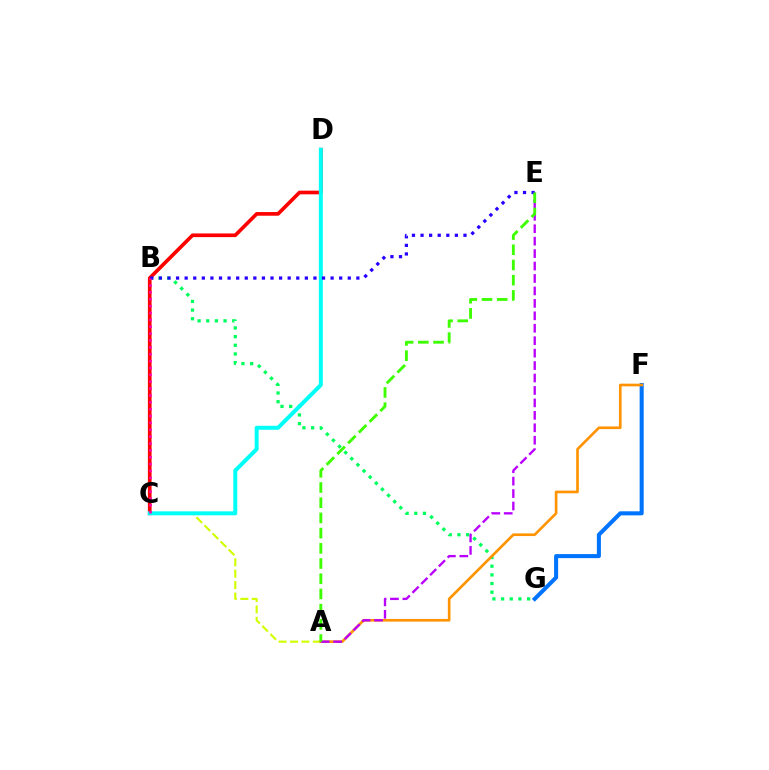{('F', 'G'): [{'color': '#0074ff', 'line_style': 'solid', 'thickness': 2.91}], ('B', 'G'): [{'color': '#00ff5c', 'line_style': 'dotted', 'thickness': 2.35}], ('A', 'C'): [{'color': '#d1ff00', 'line_style': 'dashed', 'thickness': 1.55}], ('C', 'D'): [{'color': '#ff0000', 'line_style': 'solid', 'thickness': 2.64}, {'color': '#00fff6', 'line_style': 'solid', 'thickness': 2.87}], ('A', 'F'): [{'color': '#ff9400', 'line_style': 'solid', 'thickness': 1.91}], ('A', 'E'): [{'color': '#b900ff', 'line_style': 'dashed', 'thickness': 1.69}, {'color': '#3dff00', 'line_style': 'dashed', 'thickness': 2.07}], ('B', 'E'): [{'color': '#2500ff', 'line_style': 'dotted', 'thickness': 2.33}], ('B', 'C'): [{'color': '#ff00ac', 'line_style': 'dotted', 'thickness': 1.87}]}